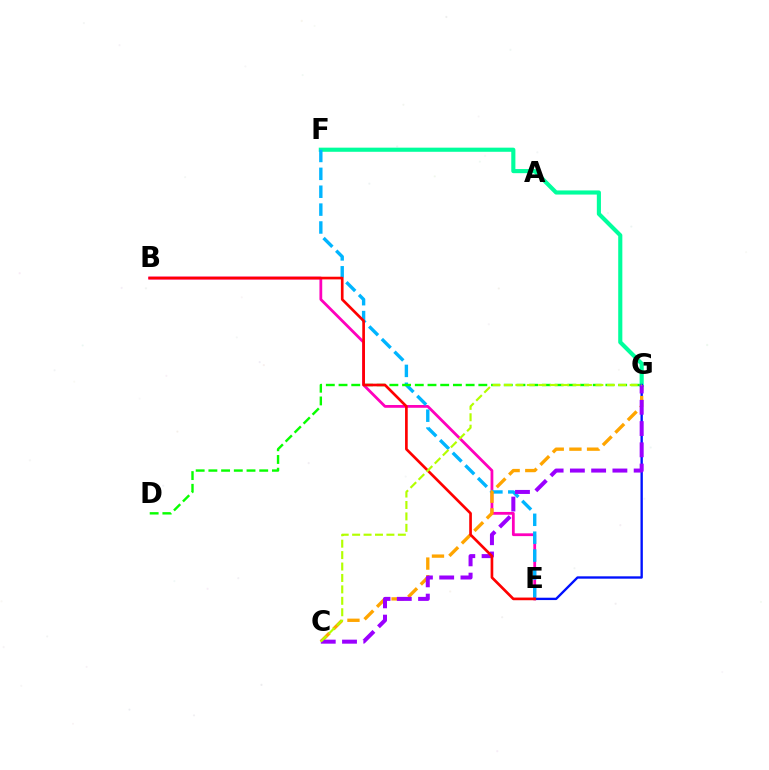{('F', 'G'): [{'color': '#00ff9d', 'line_style': 'solid', 'thickness': 2.97}], ('B', 'E'): [{'color': '#ff00bd', 'line_style': 'solid', 'thickness': 2.0}, {'color': '#ff0000', 'line_style': 'solid', 'thickness': 1.92}], ('E', 'G'): [{'color': '#0010ff', 'line_style': 'solid', 'thickness': 1.69}], ('E', 'F'): [{'color': '#00b5ff', 'line_style': 'dashed', 'thickness': 2.43}], ('D', 'G'): [{'color': '#08ff00', 'line_style': 'dashed', 'thickness': 1.73}], ('C', 'G'): [{'color': '#ffa500', 'line_style': 'dashed', 'thickness': 2.4}, {'color': '#9b00ff', 'line_style': 'dashed', 'thickness': 2.89}, {'color': '#b3ff00', 'line_style': 'dashed', 'thickness': 1.55}]}